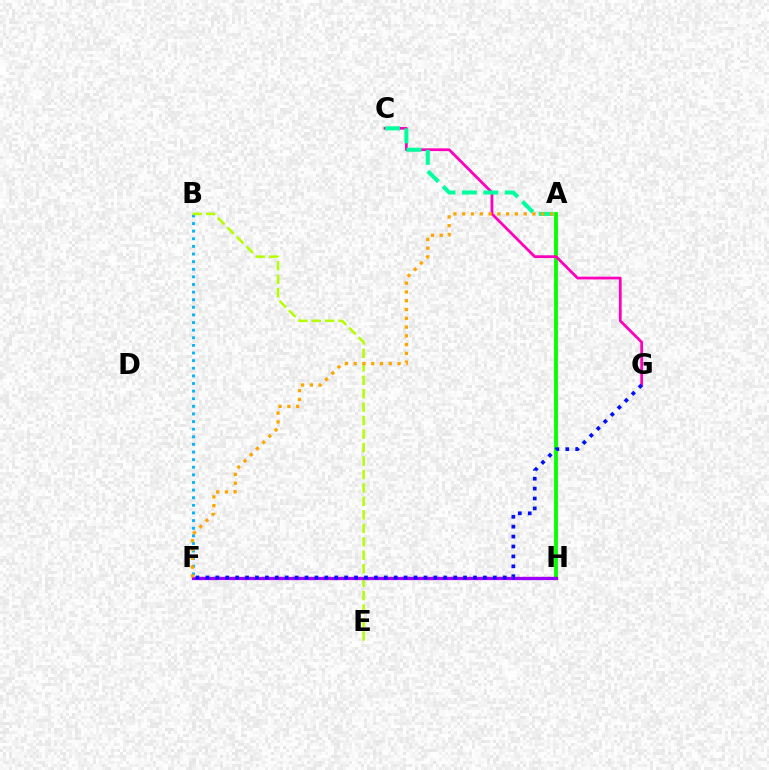{('A', 'H'): [{'color': '#08ff00', 'line_style': 'solid', 'thickness': 2.76}], ('B', 'F'): [{'color': '#00b5ff', 'line_style': 'dotted', 'thickness': 2.07}], ('C', 'G'): [{'color': '#ff00bd', 'line_style': 'solid', 'thickness': 1.99}], ('B', 'E'): [{'color': '#b3ff00', 'line_style': 'dashed', 'thickness': 1.83}], ('A', 'C'): [{'color': '#00ff9d', 'line_style': 'dashed', 'thickness': 2.91}], ('F', 'H'): [{'color': '#ff0000', 'line_style': 'dotted', 'thickness': 1.65}, {'color': '#9b00ff', 'line_style': 'solid', 'thickness': 2.35}], ('F', 'G'): [{'color': '#0010ff', 'line_style': 'dotted', 'thickness': 2.69}], ('A', 'F'): [{'color': '#ffa500', 'line_style': 'dotted', 'thickness': 2.38}]}